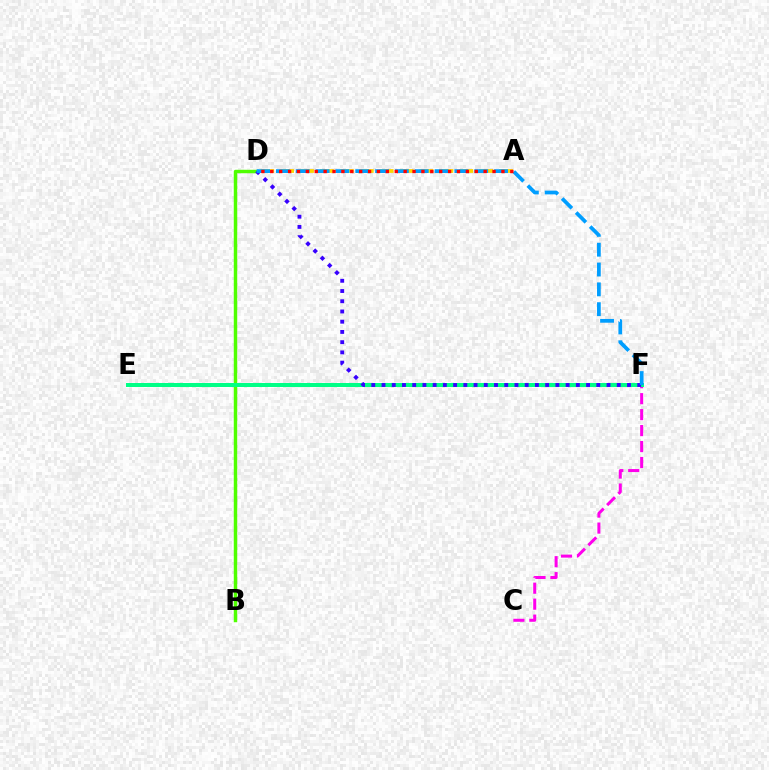{('A', 'D'): [{'color': '#ffd500', 'line_style': 'dashed', 'thickness': 2.7}, {'color': '#ff0000', 'line_style': 'dotted', 'thickness': 2.42}], ('C', 'F'): [{'color': '#ff00ed', 'line_style': 'dashed', 'thickness': 2.17}], ('B', 'D'): [{'color': '#4fff00', 'line_style': 'solid', 'thickness': 2.49}], ('E', 'F'): [{'color': '#00ff86', 'line_style': 'solid', 'thickness': 2.87}], ('D', 'F'): [{'color': '#3700ff', 'line_style': 'dotted', 'thickness': 2.78}, {'color': '#009eff', 'line_style': 'dashed', 'thickness': 2.69}]}